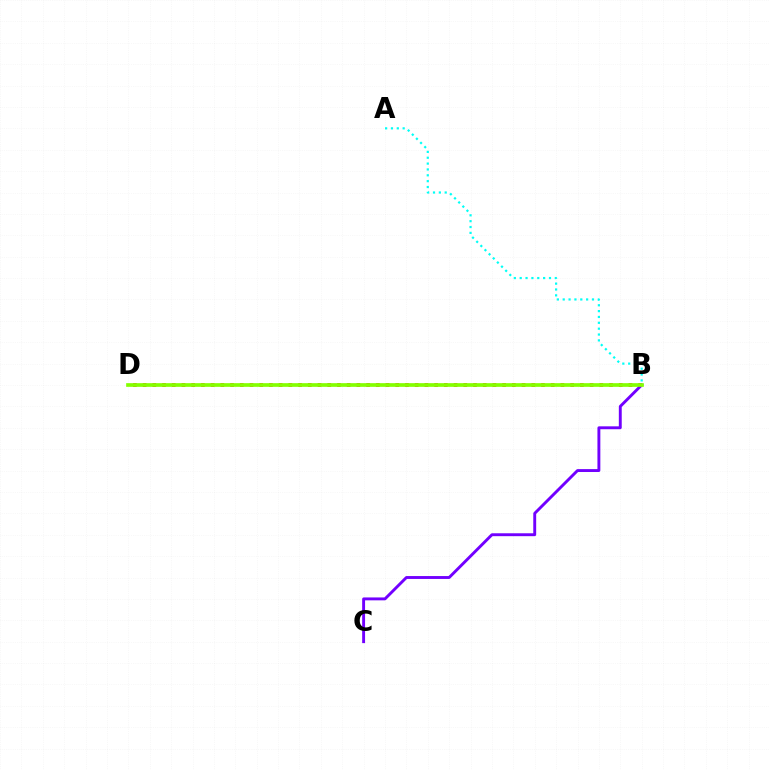{('B', 'D'): [{'color': '#ff0000', 'line_style': 'dotted', 'thickness': 2.64}, {'color': '#84ff00', 'line_style': 'solid', 'thickness': 2.66}], ('B', 'C'): [{'color': '#7200ff', 'line_style': 'solid', 'thickness': 2.09}], ('A', 'B'): [{'color': '#00fff6', 'line_style': 'dotted', 'thickness': 1.59}]}